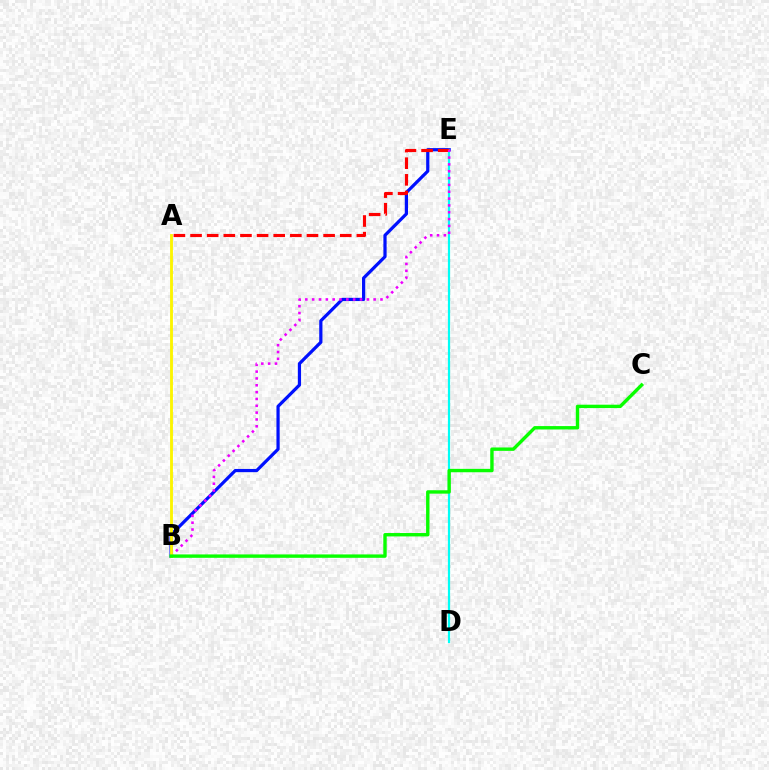{('B', 'E'): [{'color': '#0010ff', 'line_style': 'solid', 'thickness': 2.32}, {'color': '#ee00ff', 'line_style': 'dotted', 'thickness': 1.86}], ('D', 'E'): [{'color': '#00fff6', 'line_style': 'solid', 'thickness': 1.59}], ('A', 'E'): [{'color': '#ff0000', 'line_style': 'dashed', 'thickness': 2.26}], ('A', 'B'): [{'color': '#fcf500', 'line_style': 'solid', 'thickness': 2.05}], ('B', 'C'): [{'color': '#08ff00', 'line_style': 'solid', 'thickness': 2.44}]}